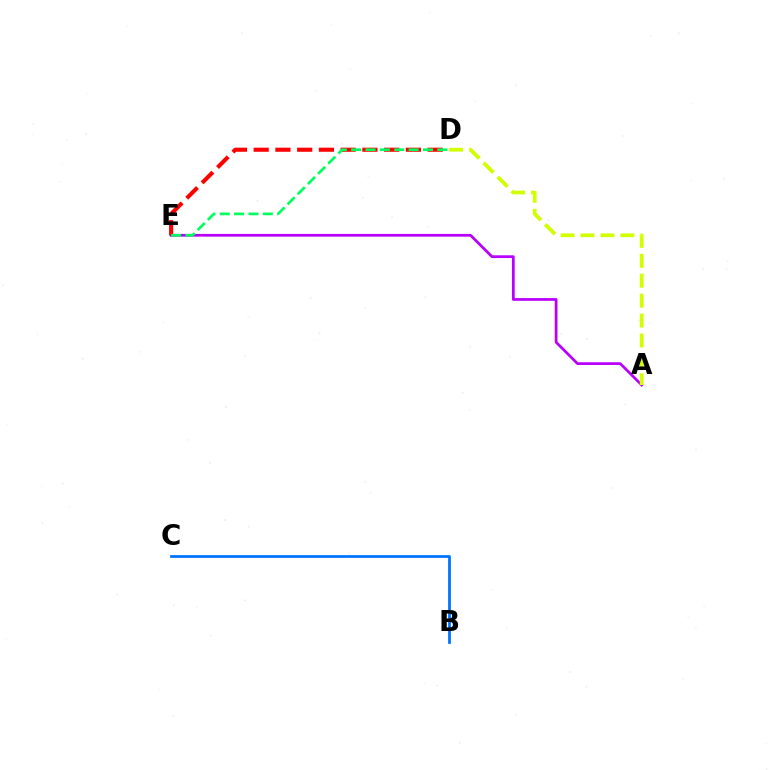{('A', 'E'): [{'color': '#b900ff', 'line_style': 'solid', 'thickness': 1.98}], ('D', 'E'): [{'color': '#ff0000', 'line_style': 'dashed', 'thickness': 2.95}, {'color': '#00ff5c', 'line_style': 'dashed', 'thickness': 1.95}], ('A', 'D'): [{'color': '#d1ff00', 'line_style': 'dashed', 'thickness': 2.71}], ('B', 'C'): [{'color': '#0074ff', 'line_style': 'solid', 'thickness': 1.99}]}